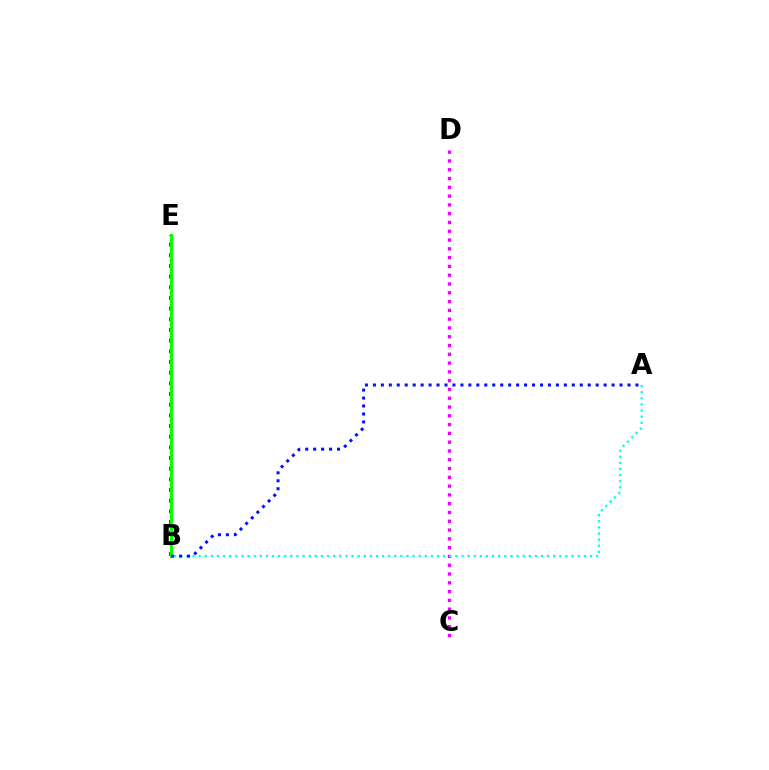{('B', 'E'): [{'color': '#ff0000', 'line_style': 'dotted', 'thickness': 2.9}, {'color': '#fcf500', 'line_style': 'solid', 'thickness': 1.98}, {'color': '#08ff00', 'line_style': 'solid', 'thickness': 2.13}], ('C', 'D'): [{'color': '#ee00ff', 'line_style': 'dotted', 'thickness': 2.39}], ('A', 'B'): [{'color': '#00fff6', 'line_style': 'dotted', 'thickness': 1.66}, {'color': '#0010ff', 'line_style': 'dotted', 'thickness': 2.16}]}